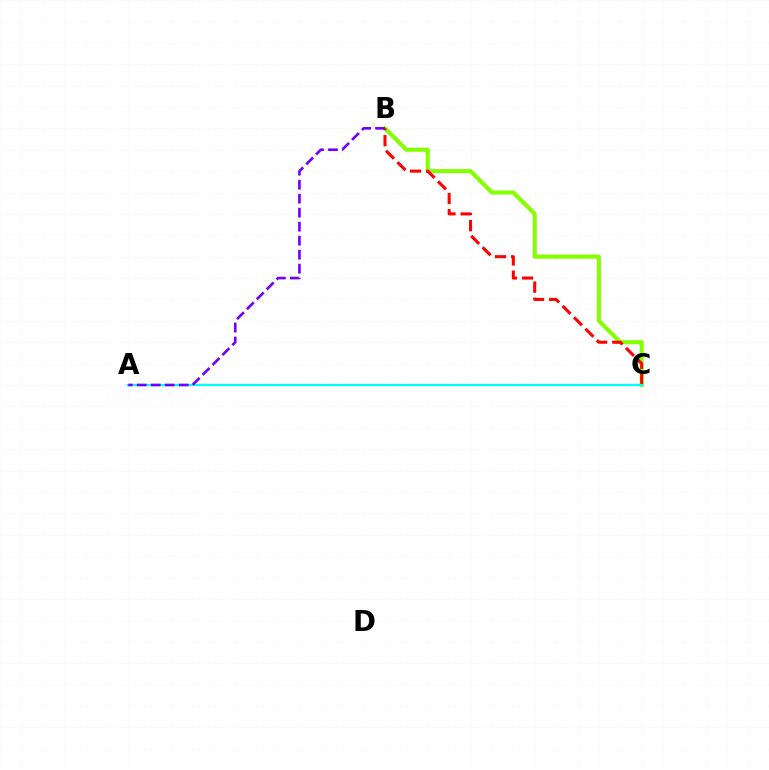{('B', 'C'): [{'color': '#84ff00', 'line_style': 'solid', 'thickness': 2.93}, {'color': '#ff0000', 'line_style': 'dashed', 'thickness': 2.2}], ('A', 'C'): [{'color': '#00fff6', 'line_style': 'solid', 'thickness': 1.61}], ('A', 'B'): [{'color': '#7200ff', 'line_style': 'dashed', 'thickness': 1.9}]}